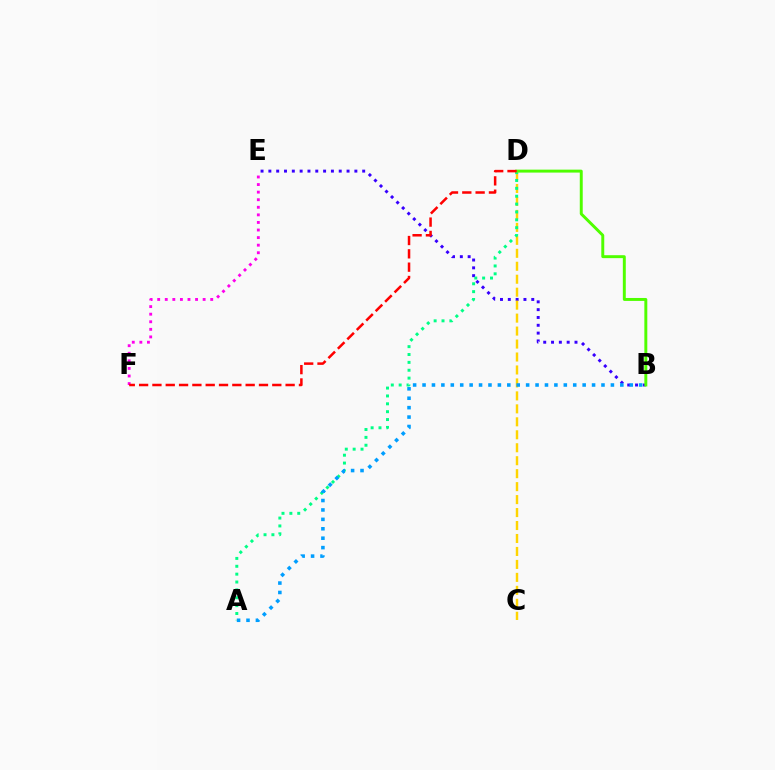{('B', 'E'): [{'color': '#3700ff', 'line_style': 'dotted', 'thickness': 2.12}], ('C', 'D'): [{'color': '#ffd500', 'line_style': 'dashed', 'thickness': 1.76}], ('E', 'F'): [{'color': '#ff00ed', 'line_style': 'dotted', 'thickness': 2.06}], ('A', 'D'): [{'color': '#00ff86', 'line_style': 'dotted', 'thickness': 2.14}], ('A', 'B'): [{'color': '#009eff', 'line_style': 'dotted', 'thickness': 2.56}], ('B', 'D'): [{'color': '#4fff00', 'line_style': 'solid', 'thickness': 2.12}], ('D', 'F'): [{'color': '#ff0000', 'line_style': 'dashed', 'thickness': 1.81}]}